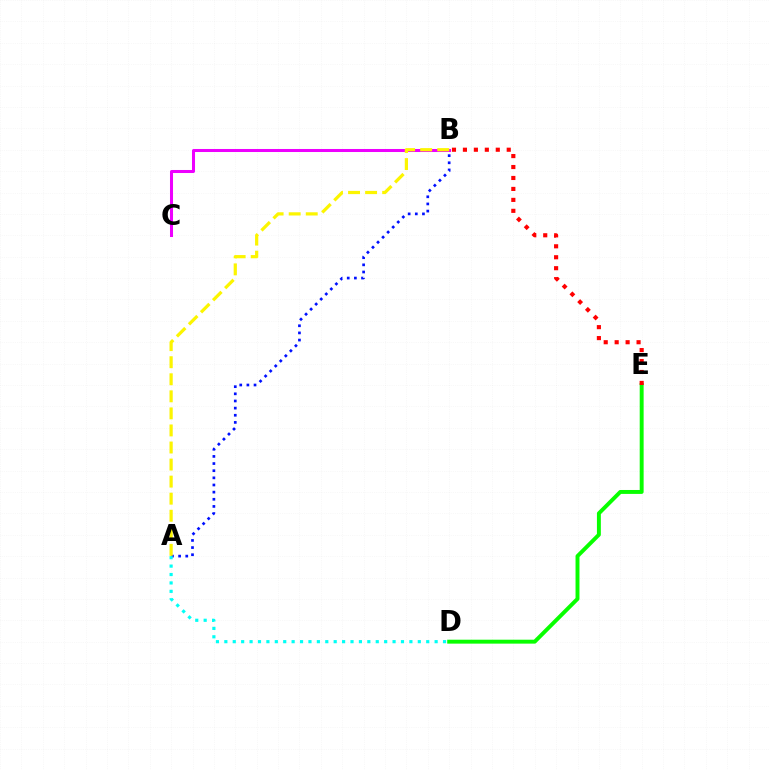{('A', 'B'): [{'color': '#0010ff', 'line_style': 'dotted', 'thickness': 1.94}, {'color': '#fcf500', 'line_style': 'dashed', 'thickness': 2.32}], ('D', 'E'): [{'color': '#08ff00', 'line_style': 'solid', 'thickness': 2.83}], ('B', 'C'): [{'color': '#ee00ff', 'line_style': 'solid', 'thickness': 2.18}], ('A', 'D'): [{'color': '#00fff6', 'line_style': 'dotted', 'thickness': 2.29}], ('B', 'E'): [{'color': '#ff0000', 'line_style': 'dotted', 'thickness': 2.98}]}